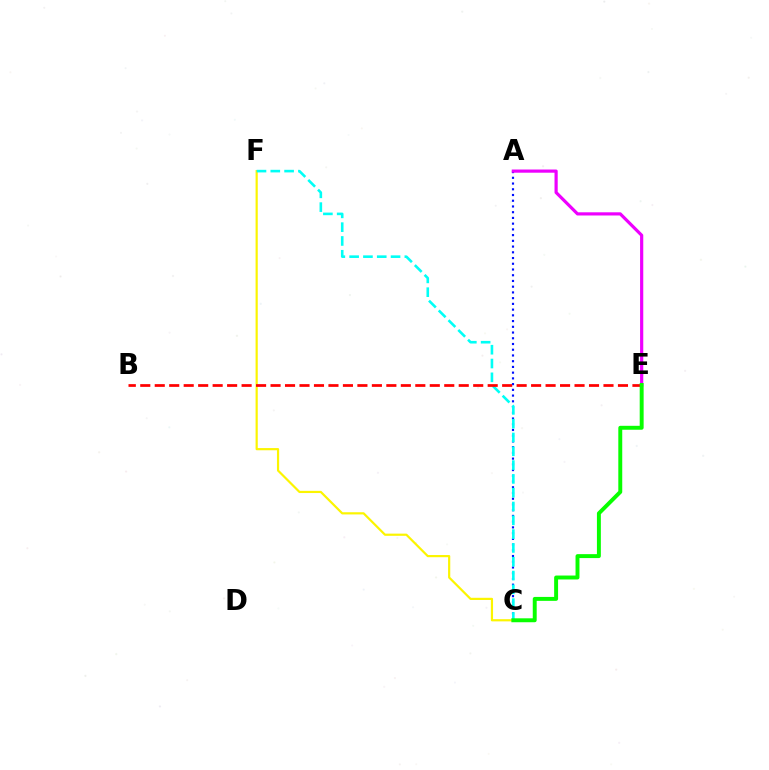{('A', 'C'): [{'color': '#0010ff', 'line_style': 'dotted', 'thickness': 1.56}], ('C', 'F'): [{'color': '#fcf500', 'line_style': 'solid', 'thickness': 1.58}, {'color': '#00fff6', 'line_style': 'dashed', 'thickness': 1.88}], ('B', 'E'): [{'color': '#ff0000', 'line_style': 'dashed', 'thickness': 1.97}], ('A', 'E'): [{'color': '#ee00ff', 'line_style': 'solid', 'thickness': 2.29}], ('C', 'E'): [{'color': '#08ff00', 'line_style': 'solid', 'thickness': 2.83}]}